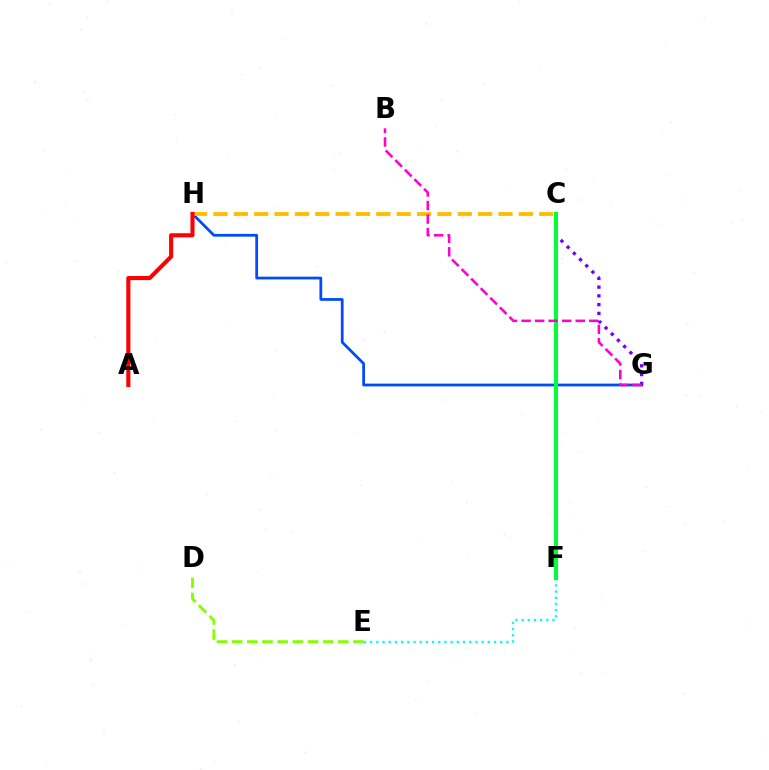{('D', 'E'): [{'color': '#84ff00', 'line_style': 'dashed', 'thickness': 2.06}], ('G', 'H'): [{'color': '#004bff', 'line_style': 'solid', 'thickness': 1.98}], ('E', 'F'): [{'color': '#00fff6', 'line_style': 'dotted', 'thickness': 1.68}], ('C', 'H'): [{'color': '#ffbd00', 'line_style': 'dashed', 'thickness': 2.77}], ('C', 'G'): [{'color': '#7200ff', 'line_style': 'dotted', 'thickness': 2.38}], ('C', 'F'): [{'color': '#00ff39', 'line_style': 'solid', 'thickness': 2.89}], ('A', 'H'): [{'color': '#ff0000', 'line_style': 'solid', 'thickness': 2.94}], ('B', 'G'): [{'color': '#ff00cf', 'line_style': 'dashed', 'thickness': 1.84}]}